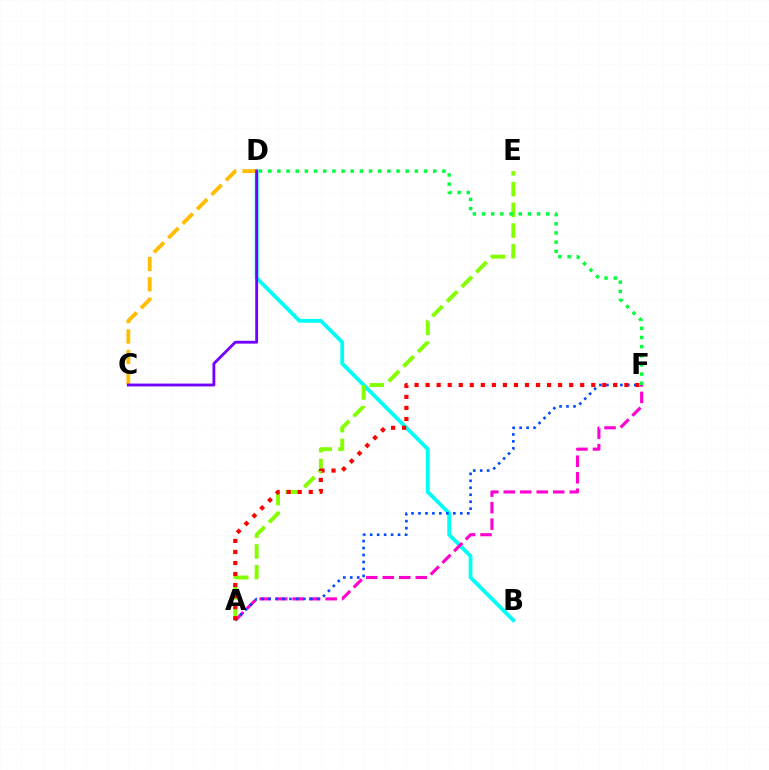{('B', 'D'): [{'color': '#00fff6', 'line_style': 'solid', 'thickness': 2.74}], ('C', 'D'): [{'color': '#ffbd00', 'line_style': 'dashed', 'thickness': 2.77}, {'color': '#7200ff', 'line_style': 'solid', 'thickness': 2.05}], ('A', 'F'): [{'color': '#ff00cf', 'line_style': 'dashed', 'thickness': 2.24}, {'color': '#004bff', 'line_style': 'dotted', 'thickness': 1.89}, {'color': '#ff0000', 'line_style': 'dotted', 'thickness': 3.0}], ('A', 'E'): [{'color': '#84ff00', 'line_style': 'dashed', 'thickness': 2.82}], ('D', 'F'): [{'color': '#00ff39', 'line_style': 'dotted', 'thickness': 2.49}]}